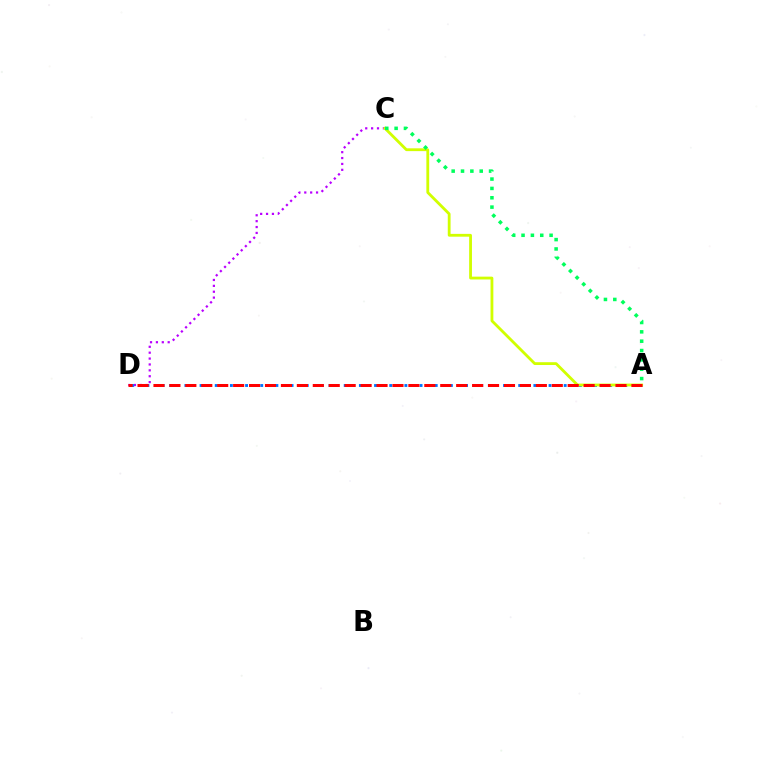{('C', 'D'): [{'color': '#b900ff', 'line_style': 'dotted', 'thickness': 1.6}], ('A', 'D'): [{'color': '#0074ff', 'line_style': 'dotted', 'thickness': 2.06}, {'color': '#ff0000', 'line_style': 'dashed', 'thickness': 2.16}], ('A', 'C'): [{'color': '#d1ff00', 'line_style': 'solid', 'thickness': 2.02}, {'color': '#00ff5c', 'line_style': 'dotted', 'thickness': 2.54}]}